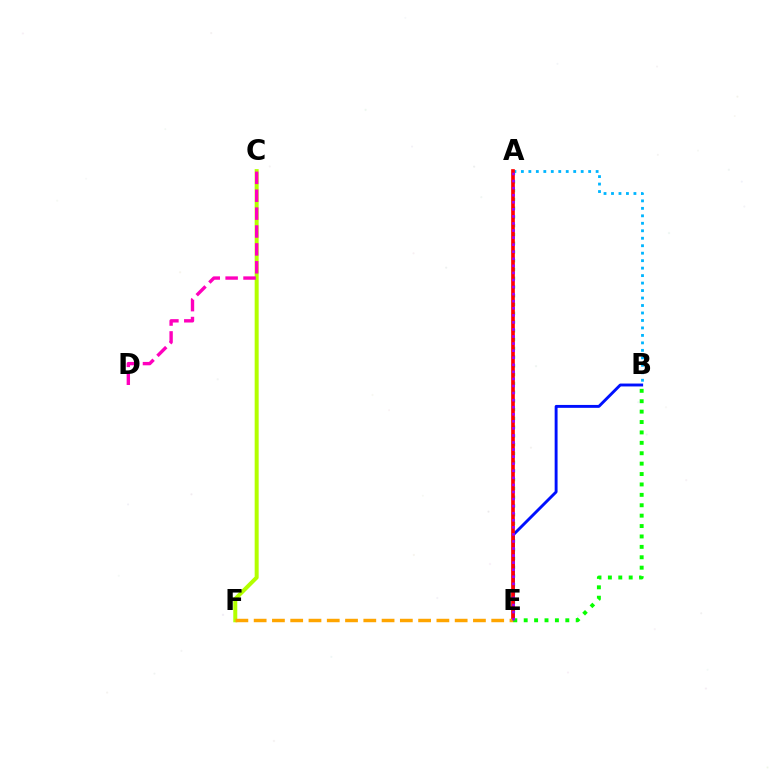{('A', 'E'): [{'color': '#00ff9d', 'line_style': 'dotted', 'thickness': 2.38}, {'color': '#ff0000', 'line_style': 'solid', 'thickness': 2.64}, {'color': '#9b00ff', 'line_style': 'dotted', 'thickness': 1.92}], ('B', 'E'): [{'color': '#0010ff', 'line_style': 'solid', 'thickness': 2.09}, {'color': '#08ff00', 'line_style': 'dotted', 'thickness': 2.83}], ('A', 'B'): [{'color': '#00b5ff', 'line_style': 'dotted', 'thickness': 2.03}], ('C', 'F'): [{'color': '#b3ff00', 'line_style': 'solid', 'thickness': 2.88}], ('C', 'D'): [{'color': '#ff00bd', 'line_style': 'dashed', 'thickness': 2.43}], ('E', 'F'): [{'color': '#ffa500', 'line_style': 'dashed', 'thickness': 2.48}]}